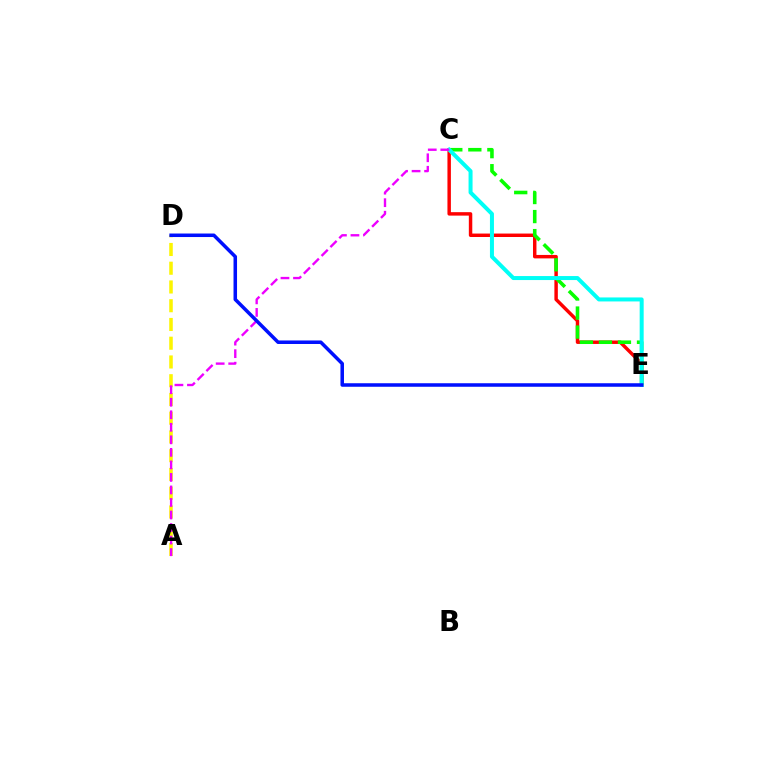{('A', 'D'): [{'color': '#fcf500', 'line_style': 'dashed', 'thickness': 2.55}], ('C', 'E'): [{'color': '#ff0000', 'line_style': 'solid', 'thickness': 2.49}, {'color': '#08ff00', 'line_style': 'dashed', 'thickness': 2.59}, {'color': '#00fff6', 'line_style': 'solid', 'thickness': 2.88}], ('A', 'C'): [{'color': '#ee00ff', 'line_style': 'dashed', 'thickness': 1.7}], ('D', 'E'): [{'color': '#0010ff', 'line_style': 'solid', 'thickness': 2.54}]}